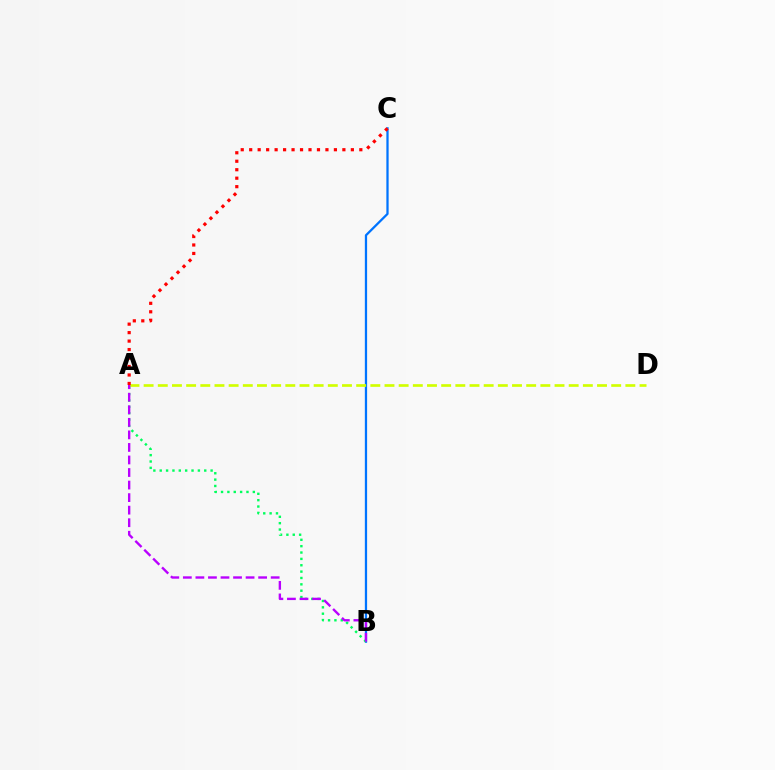{('B', 'C'): [{'color': '#0074ff', 'line_style': 'solid', 'thickness': 1.63}], ('A', 'D'): [{'color': '#d1ff00', 'line_style': 'dashed', 'thickness': 1.92}], ('A', 'B'): [{'color': '#00ff5c', 'line_style': 'dotted', 'thickness': 1.73}, {'color': '#b900ff', 'line_style': 'dashed', 'thickness': 1.7}], ('A', 'C'): [{'color': '#ff0000', 'line_style': 'dotted', 'thickness': 2.3}]}